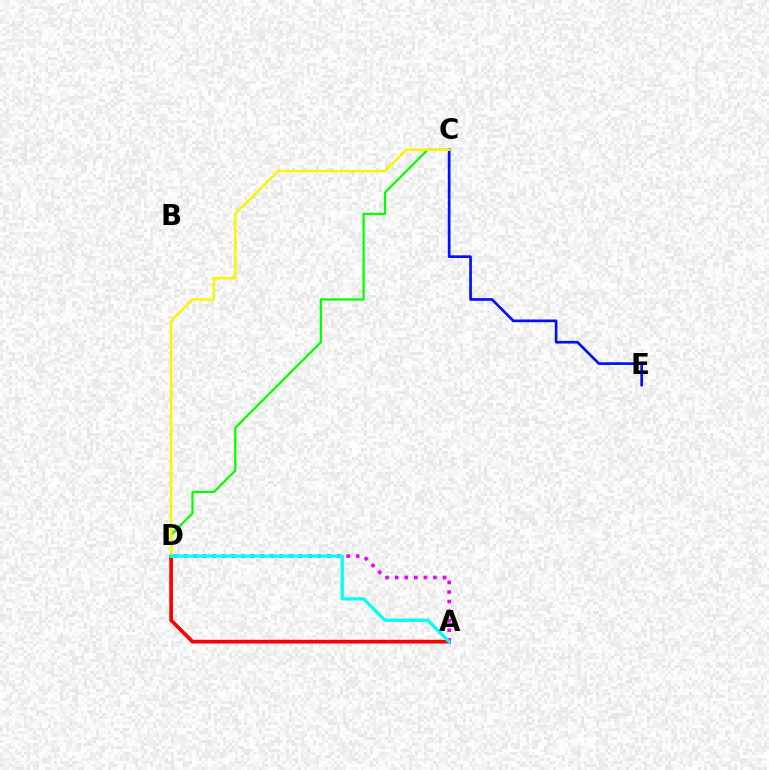{('C', 'D'): [{'color': '#08ff00', 'line_style': 'solid', 'thickness': 1.64}, {'color': '#fcf500', 'line_style': 'solid', 'thickness': 1.78}], ('A', 'D'): [{'color': '#ff0000', 'line_style': 'solid', 'thickness': 2.67}, {'color': '#ee00ff', 'line_style': 'dotted', 'thickness': 2.6}, {'color': '#00fff6', 'line_style': 'solid', 'thickness': 2.33}], ('C', 'E'): [{'color': '#0010ff', 'line_style': 'solid', 'thickness': 1.94}]}